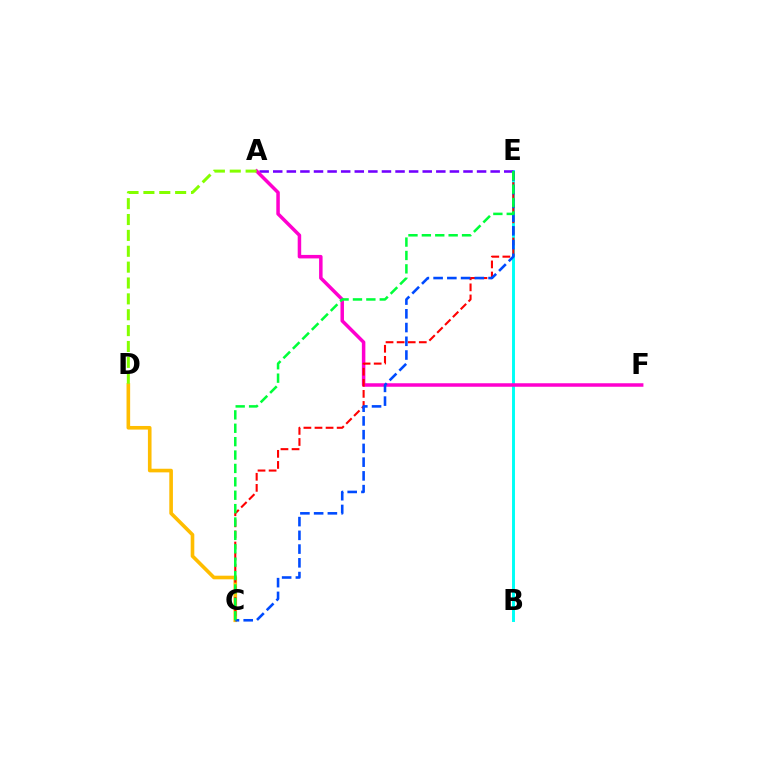{('C', 'D'): [{'color': '#ffbd00', 'line_style': 'solid', 'thickness': 2.61}], ('B', 'E'): [{'color': '#00fff6', 'line_style': 'solid', 'thickness': 2.12}], ('A', 'E'): [{'color': '#7200ff', 'line_style': 'dashed', 'thickness': 1.85}], ('A', 'F'): [{'color': '#ff00cf', 'line_style': 'solid', 'thickness': 2.52}], ('C', 'E'): [{'color': '#ff0000', 'line_style': 'dashed', 'thickness': 1.51}, {'color': '#004bff', 'line_style': 'dashed', 'thickness': 1.87}, {'color': '#00ff39', 'line_style': 'dashed', 'thickness': 1.82}], ('A', 'D'): [{'color': '#84ff00', 'line_style': 'dashed', 'thickness': 2.16}]}